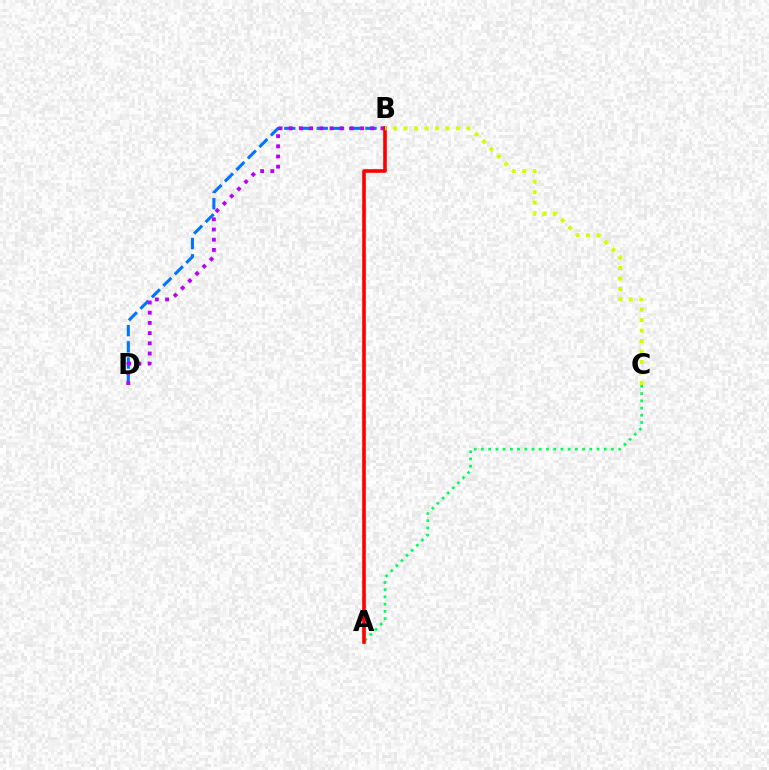{('B', 'D'): [{'color': '#0074ff', 'line_style': 'dashed', 'thickness': 2.21}, {'color': '#b900ff', 'line_style': 'dotted', 'thickness': 2.77}], ('A', 'C'): [{'color': '#00ff5c', 'line_style': 'dotted', 'thickness': 1.96}], ('A', 'B'): [{'color': '#ff0000', 'line_style': 'solid', 'thickness': 2.6}], ('B', 'C'): [{'color': '#d1ff00', 'line_style': 'dotted', 'thickness': 2.85}]}